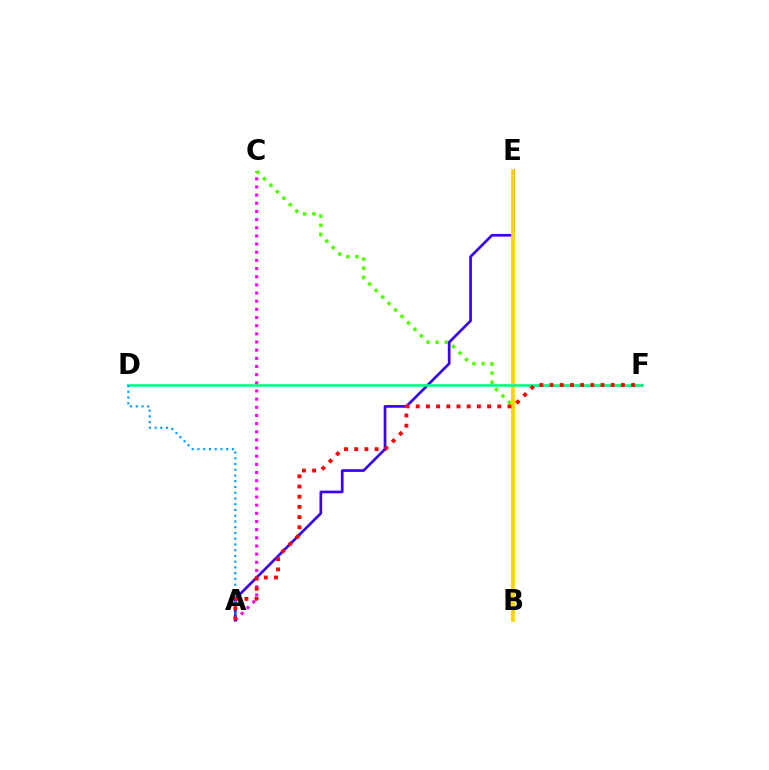{('A', 'C'): [{'color': '#ff00ed', 'line_style': 'dotted', 'thickness': 2.22}], ('A', 'E'): [{'color': '#3700ff', 'line_style': 'solid', 'thickness': 1.93}], ('B', 'C'): [{'color': '#4fff00', 'line_style': 'dotted', 'thickness': 2.49}], ('B', 'E'): [{'color': '#ffd500', 'line_style': 'solid', 'thickness': 2.74}], ('D', 'F'): [{'color': '#00ff86', 'line_style': 'solid', 'thickness': 1.92}], ('A', 'D'): [{'color': '#009eff', 'line_style': 'dotted', 'thickness': 1.56}], ('A', 'F'): [{'color': '#ff0000', 'line_style': 'dotted', 'thickness': 2.77}]}